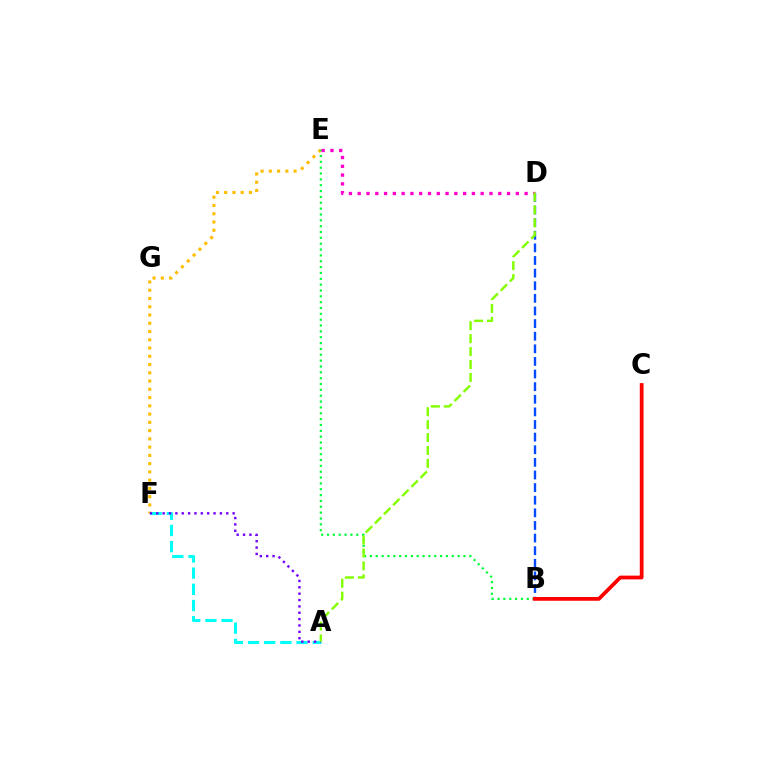{('E', 'F'): [{'color': '#ffbd00', 'line_style': 'dotted', 'thickness': 2.24}], ('A', 'F'): [{'color': '#00fff6', 'line_style': 'dashed', 'thickness': 2.2}, {'color': '#7200ff', 'line_style': 'dotted', 'thickness': 1.73}], ('B', 'E'): [{'color': '#00ff39', 'line_style': 'dotted', 'thickness': 1.59}], ('B', 'D'): [{'color': '#004bff', 'line_style': 'dashed', 'thickness': 1.71}], ('D', 'E'): [{'color': '#ff00cf', 'line_style': 'dotted', 'thickness': 2.39}], ('A', 'D'): [{'color': '#84ff00', 'line_style': 'dashed', 'thickness': 1.75}], ('B', 'C'): [{'color': '#ff0000', 'line_style': 'solid', 'thickness': 2.7}]}